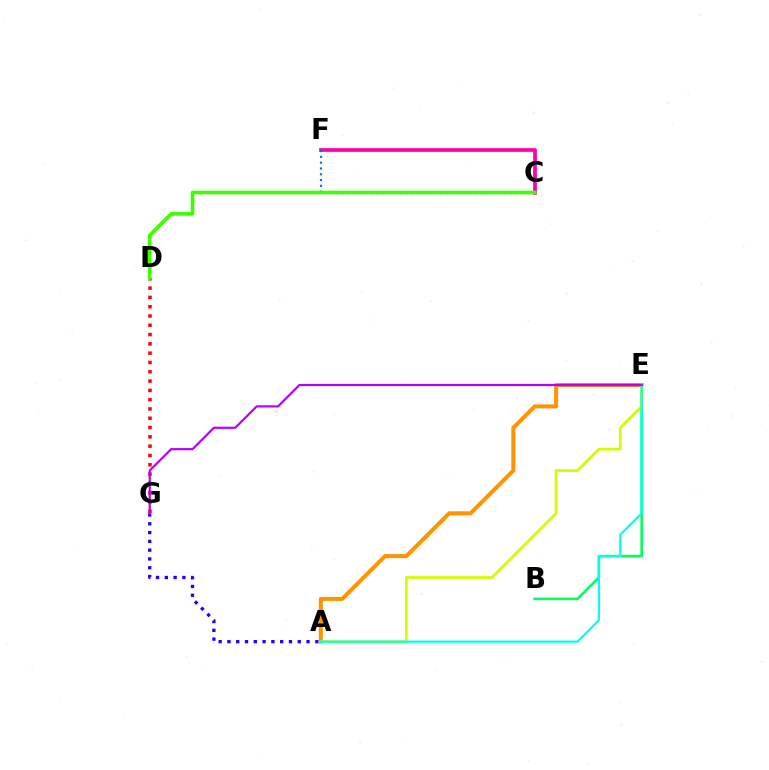{('B', 'E'): [{'color': '#00ff5c', 'line_style': 'solid', 'thickness': 1.87}], ('A', 'E'): [{'color': '#ff9400', 'line_style': 'solid', 'thickness': 2.91}, {'color': '#d1ff00', 'line_style': 'solid', 'thickness': 1.98}, {'color': '#00fff6', 'line_style': 'solid', 'thickness': 1.6}], ('C', 'F'): [{'color': '#ff00ac', 'line_style': 'solid', 'thickness': 2.67}, {'color': '#0074ff', 'line_style': 'dotted', 'thickness': 1.57}], ('A', 'G'): [{'color': '#2500ff', 'line_style': 'dotted', 'thickness': 2.39}], ('D', 'G'): [{'color': '#ff0000', 'line_style': 'dotted', 'thickness': 2.53}], ('E', 'G'): [{'color': '#b900ff', 'line_style': 'solid', 'thickness': 1.59}], ('C', 'D'): [{'color': '#3dff00', 'line_style': 'solid', 'thickness': 2.61}]}